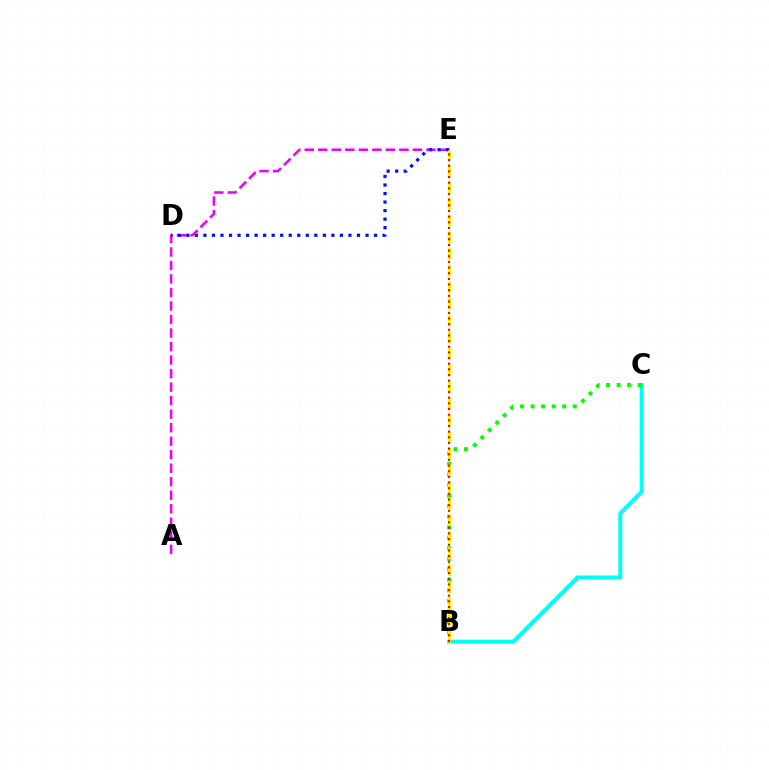{('B', 'C'): [{'color': '#00fff6', 'line_style': 'solid', 'thickness': 2.88}, {'color': '#08ff00', 'line_style': 'dotted', 'thickness': 2.86}], ('A', 'E'): [{'color': '#ee00ff', 'line_style': 'dashed', 'thickness': 1.84}], ('D', 'E'): [{'color': '#0010ff', 'line_style': 'dotted', 'thickness': 2.32}], ('B', 'E'): [{'color': '#fcf500', 'line_style': 'dashed', 'thickness': 2.26}, {'color': '#ff0000', 'line_style': 'dotted', 'thickness': 1.54}]}